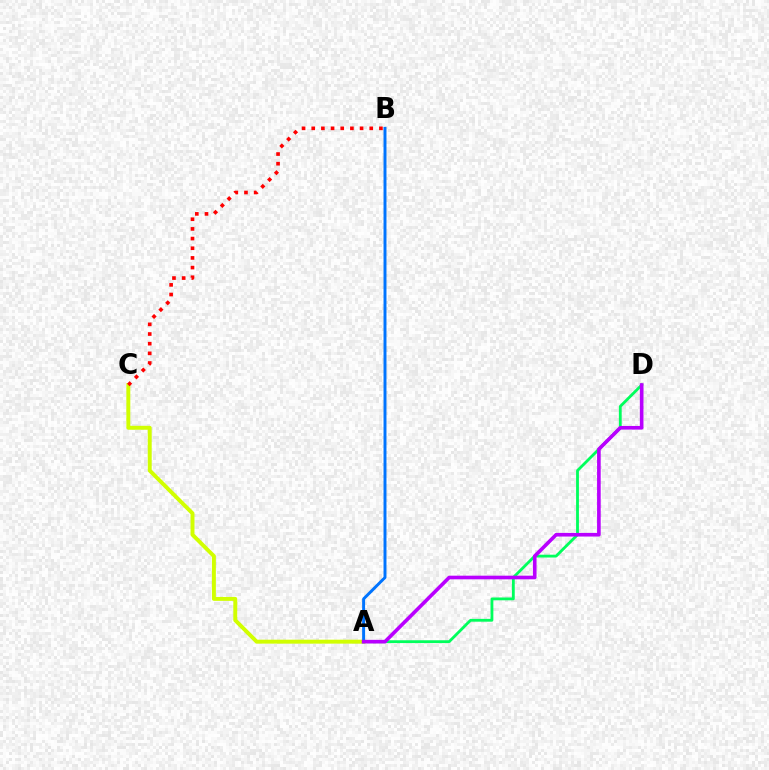{('A', 'C'): [{'color': '#d1ff00', 'line_style': 'solid', 'thickness': 2.84}], ('B', 'C'): [{'color': '#ff0000', 'line_style': 'dotted', 'thickness': 2.63}], ('A', 'D'): [{'color': '#00ff5c', 'line_style': 'solid', 'thickness': 2.02}, {'color': '#b900ff', 'line_style': 'solid', 'thickness': 2.62}], ('A', 'B'): [{'color': '#0074ff', 'line_style': 'solid', 'thickness': 2.12}]}